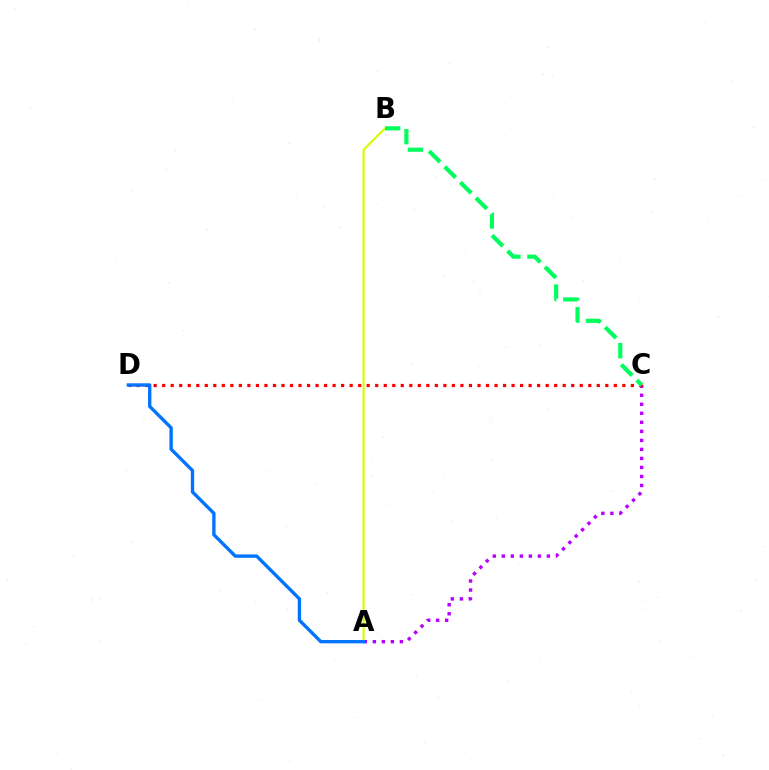{('A', 'C'): [{'color': '#b900ff', 'line_style': 'dotted', 'thickness': 2.45}], ('A', 'B'): [{'color': '#d1ff00', 'line_style': 'solid', 'thickness': 1.51}], ('C', 'D'): [{'color': '#ff0000', 'line_style': 'dotted', 'thickness': 2.32}], ('B', 'C'): [{'color': '#00ff5c', 'line_style': 'dashed', 'thickness': 2.99}], ('A', 'D'): [{'color': '#0074ff', 'line_style': 'solid', 'thickness': 2.41}]}